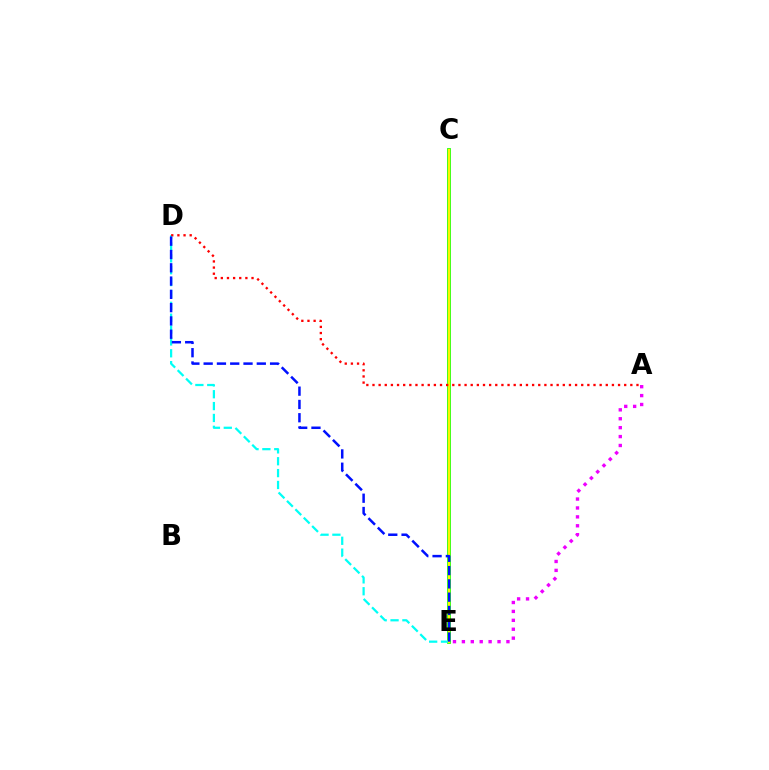{('A', 'E'): [{'color': '#ee00ff', 'line_style': 'dotted', 'thickness': 2.42}], ('C', 'E'): [{'color': '#08ff00', 'line_style': 'solid', 'thickness': 2.69}, {'color': '#fcf500', 'line_style': 'solid', 'thickness': 1.67}], ('D', 'E'): [{'color': '#00fff6', 'line_style': 'dashed', 'thickness': 1.61}, {'color': '#0010ff', 'line_style': 'dashed', 'thickness': 1.81}], ('A', 'D'): [{'color': '#ff0000', 'line_style': 'dotted', 'thickness': 1.67}]}